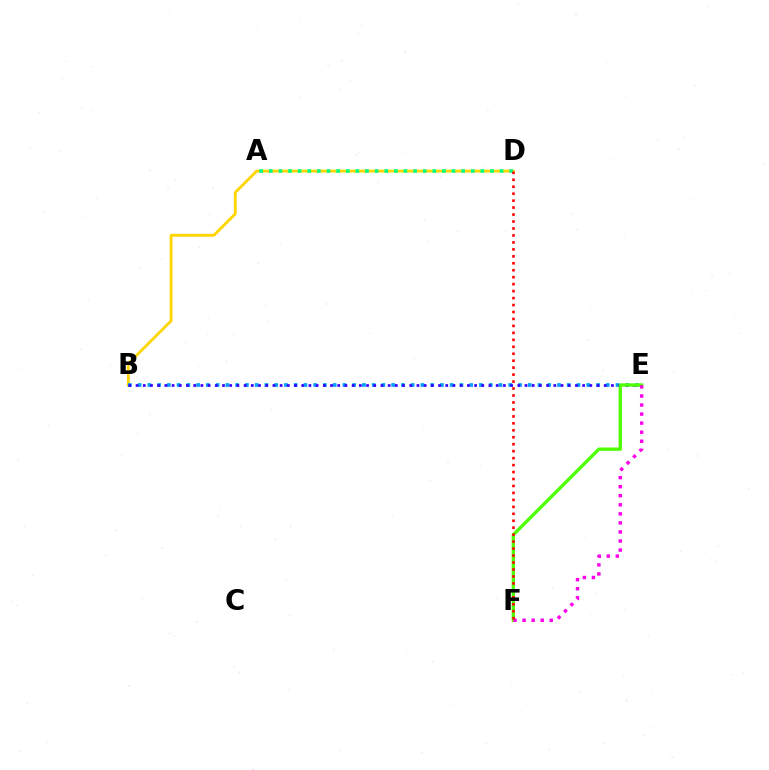{('B', 'D'): [{'color': '#ffd500', 'line_style': 'solid', 'thickness': 2.04}], ('A', 'D'): [{'color': '#00ff86', 'line_style': 'dotted', 'thickness': 2.61}], ('B', 'E'): [{'color': '#009eff', 'line_style': 'dotted', 'thickness': 2.65}, {'color': '#3700ff', 'line_style': 'dotted', 'thickness': 1.96}], ('E', 'F'): [{'color': '#4fff00', 'line_style': 'solid', 'thickness': 2.4}, {'color': '#ff00ed', 'line_style': 'dotted', 'thickness': 2.46}], ('D', 'F'): [{'color': '#ff0000', 'line_style': 'dotted', 'thickness': 1.89}]}